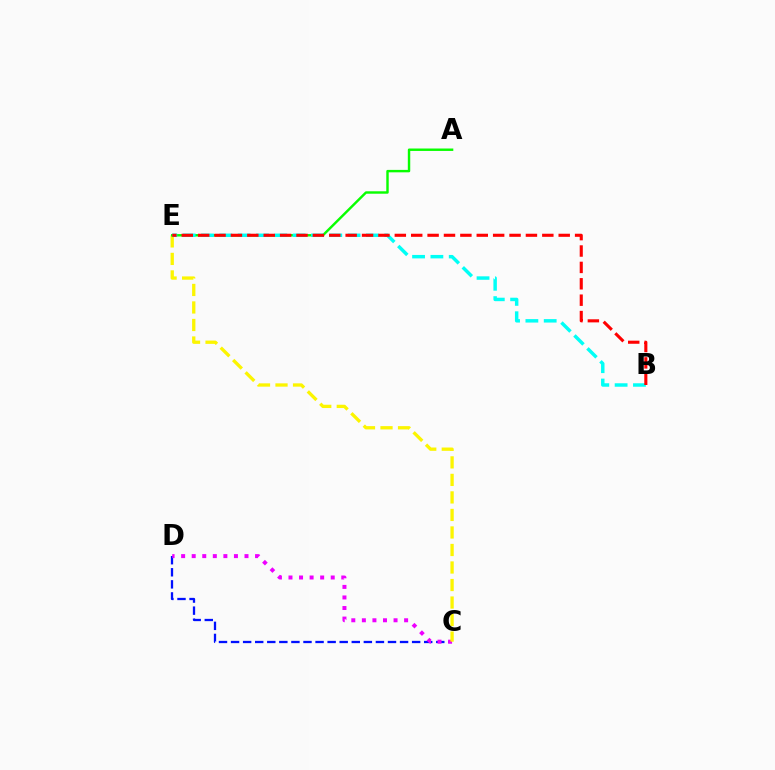{('C', 'D'): [{'color': '#0010ff', 'line_style': 'dashed', 'thickness': 1.64}, {'color': '#ee00ff', 'line_style': 'dotted', 'thickness': 2.87}], ('C', 'E'): [{'color': '#fcf500', 'line_style': 'dashed', 'thickness': 2.38}], ('A', 'E'): [{'color': '#08ff00', 'line_style': 'solid', 'thickness': 1.75}], ('B', 'E'): [{'color': '#00fff6', 'line_style': 'dashed', 'thickness': 2.49}, {'color': '#ff0000', 'line_style': 'dashed', 'thickness': 2.23}]}